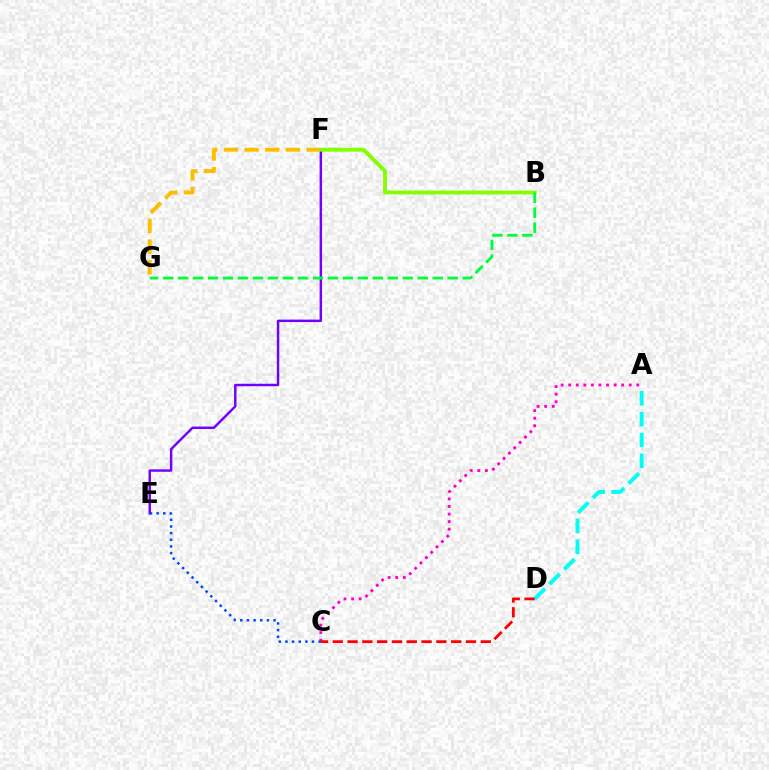{('A', 'C'): [{'color': '#ff00cf', 'line_style': 'dotted', 'thickness': 2.06}], ('F', 'G'): [{'color': '#ffbd00', 'line_style': 'dashed', 'thickness': 2.81}], ('A', 'D'): [{'color': '#00fff6', 'line_style': 'dashed', 'thickness': 2.83}], ('E', 'F'): [{'color': '#7200ff', 'line_style': 'solid', 'thickness': 1.76}], ('C', 'E'): [{'color': '#004bff', 'line_style': 'dotted', 'thickness': 1.81}], ('B', 'F'): [{'color': '#84ff00', 'line_style': 'solid', 'thickness': 2.78}], ('C', 'D'): [{'color': '#ff0000', 'line_style': 'dashed', 'thickness': 2.01}], ('B', 'G'): [{'color': '#00ff39', 'line_style': 'dashed', 'thickness': 2.03}]}